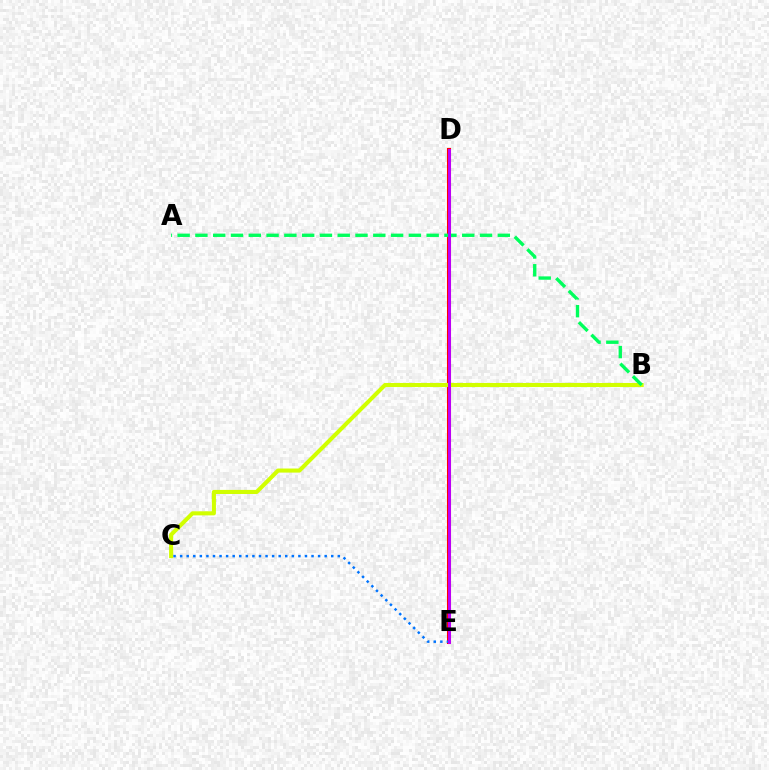{('D', 'E'): [{'color': '#ff0000', 'line_style': 'solid', 'thickness': 2.92}, {'color': '#b900ff', 'line_style': 'solid', 'thickness': 2.12}], ('B', 'C'): [{'color': '#d1ff00', 'line_style': 'solid', 'thickness': 2.94}], ('A', 'B'): [{'color': '#00ff5c', 'line_style': 'dashed', 'thickness': 2.42}], ('C', 'E'): [{'color': '#0074ff', 'line_style': 'dotted', 'thickness': 1.79}]}